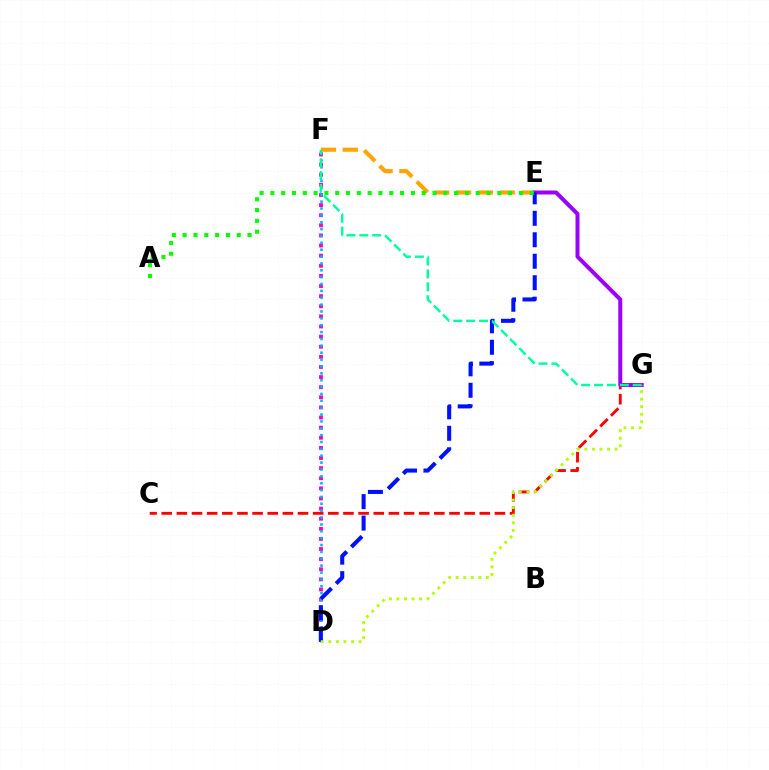{('E', 'F'): [{'color': '#ffa500', 'line_style': 'dashed', 'thickness': 2.97}], ('C', 'G'): [{'color': '#ff0000', 'line_style': 'dashed', 'thickness': 2.06}], ('D', 'F'): [{'color': '#ff00bd', 'line_style': 'dotted', 'thickness': 2.75}, {'color': '#00b5ff', 'line_style': 'dotted', 'thickness': 1.87}], ('E', 'G'): [{'color': '#9b00ff', 'line_style': 'solid', 'thickness': 2.87}], ('D', 'E'): [{'color': '#0010ff', 'line_style': 'dashed', 'thickness': 2.92}], ('F', 'G'): [{'color': '#00ff9d', 'line_style': 'dashed', 'thickness': 1.75}], ('D', 'G'): [{'color': '#b3ff00', 'line_style': 'dotted', 'thickness': 2.06}], ('A', 'E'): [{'color': '#08ff00', 'line_style': 'dotted', 'thickness': 2.94}]}